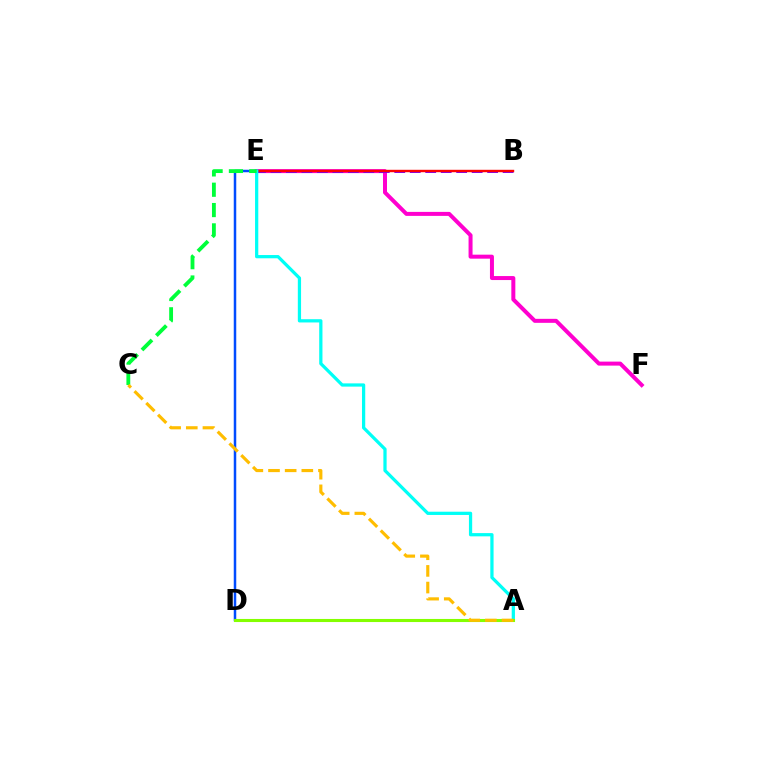{('E', 'F'): [{'color': '#ff00cf', 'line_style': 'solid', 'thickness': 2.88}], ('B', 'E'): [{'color': '#7200ff', 'line_style': 'dashed', 'thickness': 2.1}, {'color': '#ff0000', 'line_style': 'solid', 'thickness': 1.73}], ('D', 'E'): [{'color': '#004bff', 'line_style': 'solid', 'thickness': 1.8}], ('A', 'E'): [{'color': '#00fff6', 'line_style': 'solid', 'thickness': 2.34}], ('A', 'D'): [{'color': '#84ff00', 'line_style': 'solid', 'thickness': 2.22}], ('C', 'E'): [{'color': '#00ff39', 'line_style': 'dashed', 'thickness': 2.76}], ('A', 'C'): [{'color': '#ffbd00', 'line_style': 'dashed', 'thickness': 2.26}]}